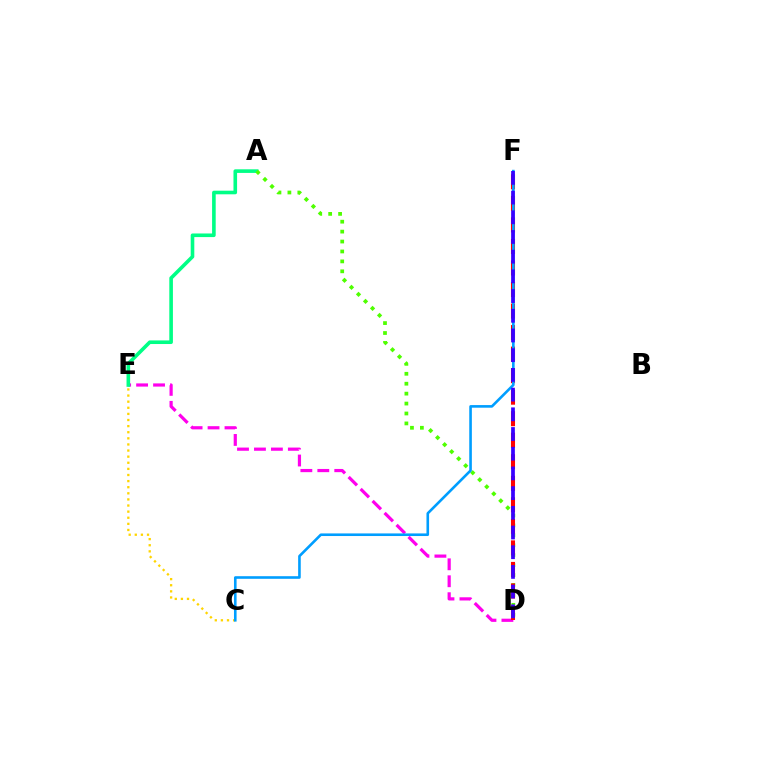{('D', 'E'): [{'color': '#ff00ed', 'line_style': 'dashed', 'thickness': 2.3}], ('A', 'E'): [{'color': '#00ff86', 'line_style': 'solid', 'thickness': 2.6}], ('A', 'D'): [{'color': '#4fff00', 'line_style': 'dotted', 'thickness': 2.7}], ('C', 'E'): [{'color': '#ffd500', 'line_style': 'dotted', 'thickness': 1.66}], ('D', 'F'): [{'color': '#ff0000', 'line_style': 'dashed', 'thickness': 2.93}, {'color': '#3700ff', 'line_style': 'dashed', 'thickness': 2.68}], ('C', 'F'): [{'color': '#009eff', 'line_style': 'solid', 'thickness': 1.88}]}